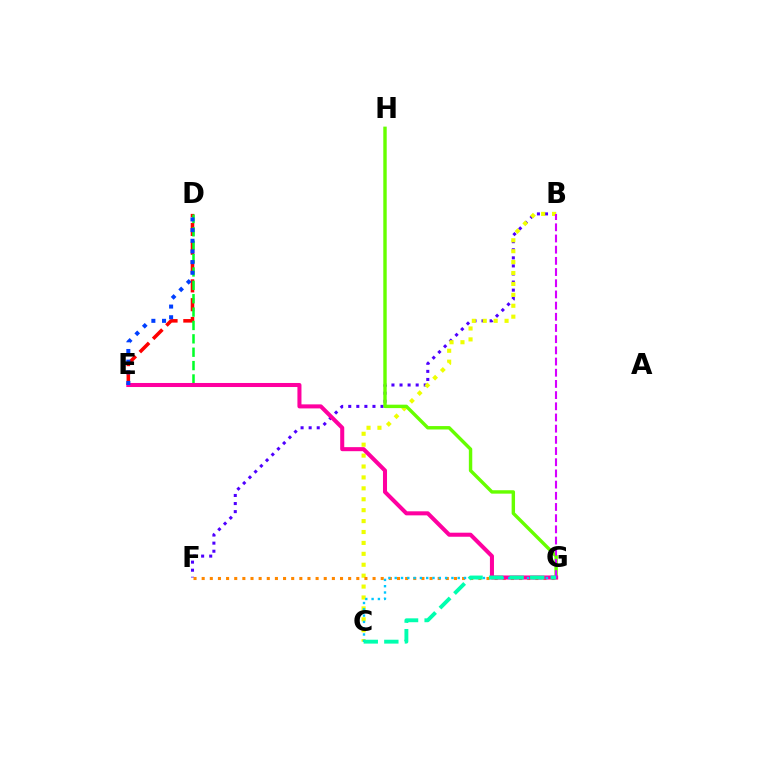{('D', 'E'): [{'color': '#ff0000', 'line_style': 'dashed', 'thickness': 2.56}, {'color': '#00ff27', 'line_style': 'dashed', 'thickness': 1.82}, {'color': '#003fff', 'line_style': 'dotted', 'thickness': 2.9}], ('B', 'F'): [{'color': '#4f00ff', 'line_style': 'dotted', 'thickness': 2.19}], ('B', 'C'): [{'color': '#eeff00', 'line_style': 'dotted', 'thickness': 2.97}], ('G', 'H'): [{'color': '#66ff00', 'line_style': 'solid', 'thickness': 2.46}], ('F', 'G'): [{'color': '#ff8800', 'line_style': 'dotted', 'thickness': 2.21}], ('E', 'G'): [{'color': '#ff00a0', 'line_style': 'solid', 'thickness': 2.91}], ('B', 'G'): [{'color': '#d600ff', 'line_style': 'dashed', 'thickness': 1.52}], ('C', 'G'): [{'color': '#00c7ff', 'line_style': 'dotted', 'thickness': 1.71}, {'color': '#00ffaf', 'line_style': 'dashed', 'thickness': 2.79}]}